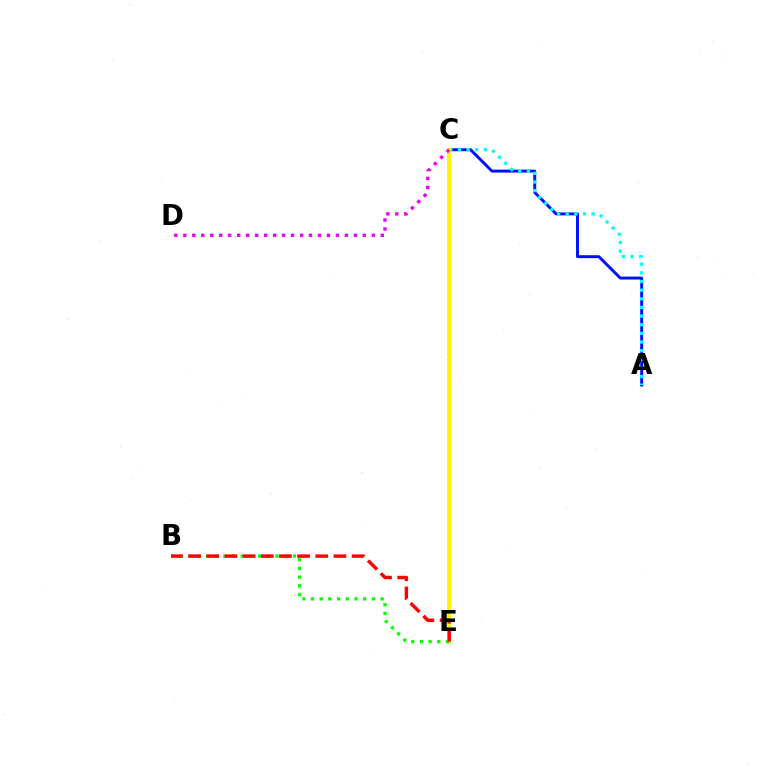{('A', 'C'): [{'color': '#0010ff', 'line_style': 'solid', 'thickness': 2.12}, {'color': '#00fff6', 'line_style': 'dotted', 'thickness': 2.35}], ('C', 'E'): [{'color': '#fcf500', 'line_style': 'solid', 'thickness': 2.71}], ('C', 'D'): [{'color': '#ee00ff', 'line_style': 'dotted', 'thickness': 2.44}], ('B', 'E'): [{'color': '#08ff00', 'line_style': 'dotted', 'thickness': 2.36}, {'color': '#ff0000', 'line_style': 'dashed', 'thickness': 2.47}]}